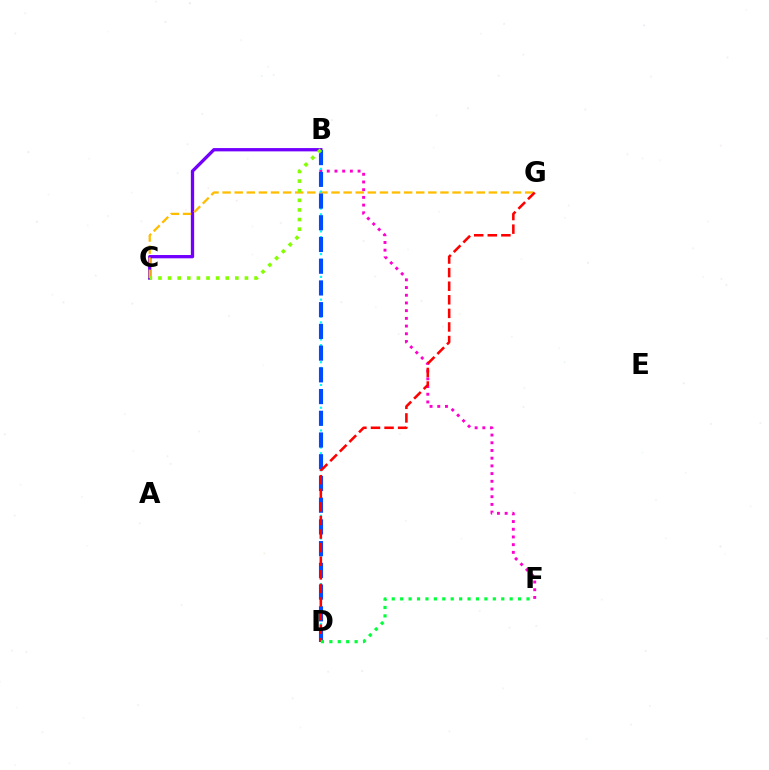{('B', 'F'): [{'color': '#ff00cf', 'line_style': 'dotted', 'thickness': 2.09}], ('B', 'C'): [{'color': '#7200ff', 'line_style': 'solid', 'thickness': 2.37}, {'color': '#84ff00', 'line_style': 'dotted', 'thickness': 2.61}], ('C', 'G'): [{'color': '#ffbd00', 'line_style': 'dashed', 'thickness': 1.64}], ('B', 'D'): [{'color': '#00fff6', 'line_style': 'dotted', 'thickness': 1.55}, {'color': '#004bff', 'line_style': 'dashed', 'thickness': 2.95}], ('D', 'G'): [{'color': '#ff0000', 'line_style': 'dashed', 'thickness': 1.85}], ('D', 'F'): [{'color': '#00ff39', 'line_style': 'dotted', 'thickness': 2.29}]}